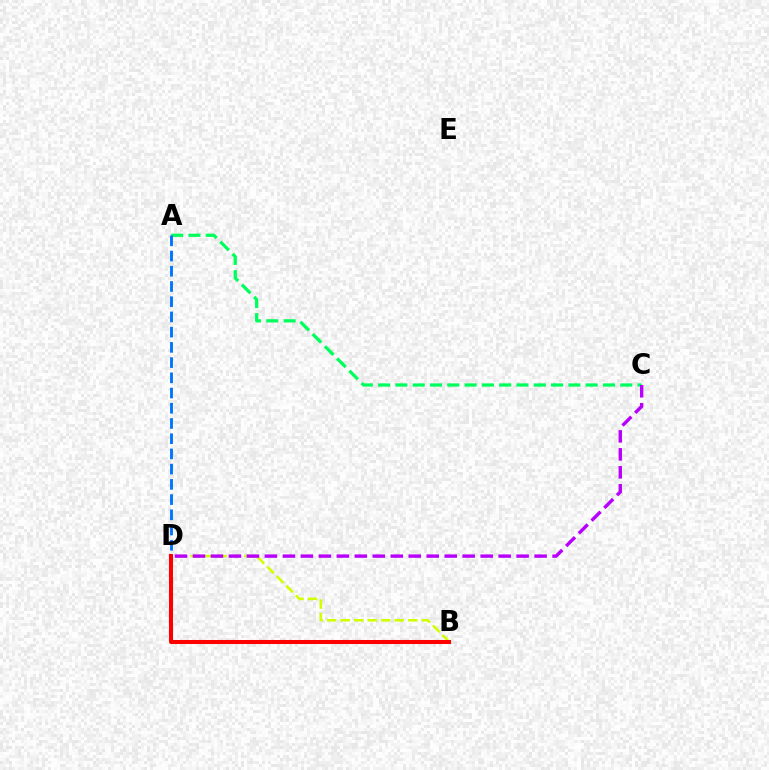{('A', 'C'): [{'color': '#00ff5c', 'line_style': 'dashed', 'thickness': 2.35}], ('B', 'D'): [{'color': '#d1ff00', 'line_style': 'dashed', 'thickness': 1.84}, {'color': '#ff0000', 'line_style': 'solid', 'thickness': 2.91}], ('A', 'D'): [{'color': '#0074ff', 'line_style': 'dashed', 'thickness': 2.07}], ('C', 'D'): [{'color': '#b900ff', 'line_style': 'dashed', 'thickness': 2.44}]}